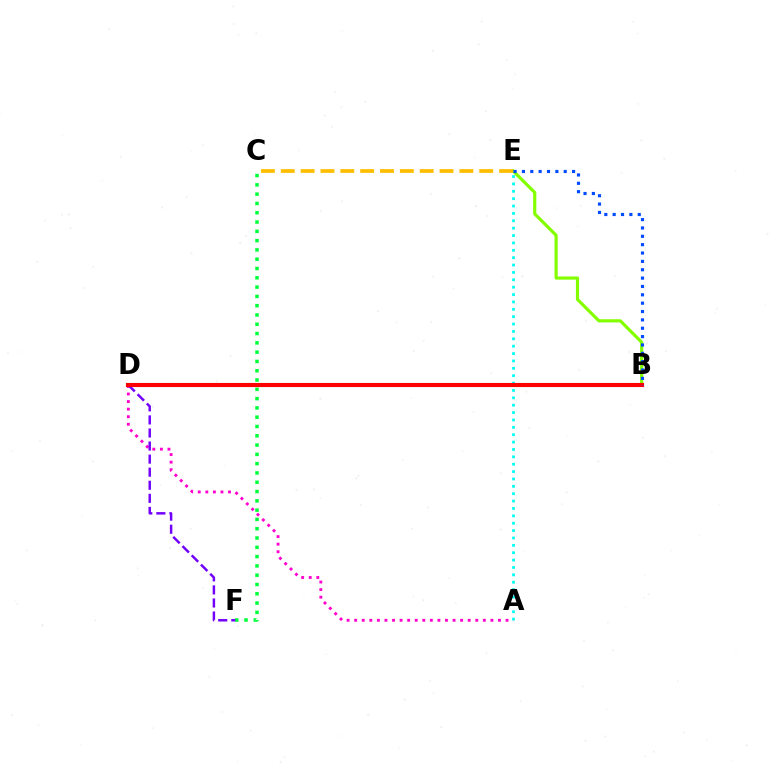{('A', 'D'): [{'color': '#ff00cf', 'line_style': 'dotted', 'thickness': 2.06}], ('B', 'E'): [{'color': '#84ff00', 'line_style': 'solid', 'thickness': 2.29}, {'color': '#004bff', 'line_style': 'dotted', 'thickness': 2.27}], ('C', 'F'): [{'color': '#00ff39', 'line_style': 'dotted', 'thickness': 2.53}], ('A', 'E'): [{'color': '#00fff6', 'line_style': 'dotted', 'thickness': 2.0}], ('D', 'F'): [{'color': '#7200ff', 'line_style': 'dashed', 'thickness': 1.78}], ('B', 'D'): [{'color': '#ff0000', 'line_style': 'solid', 'thickness': 2.96}], ('C', 'E'): [{'color': '#ffbd00', 'line_style': 'dashed', 'thickness': 2.7}]}